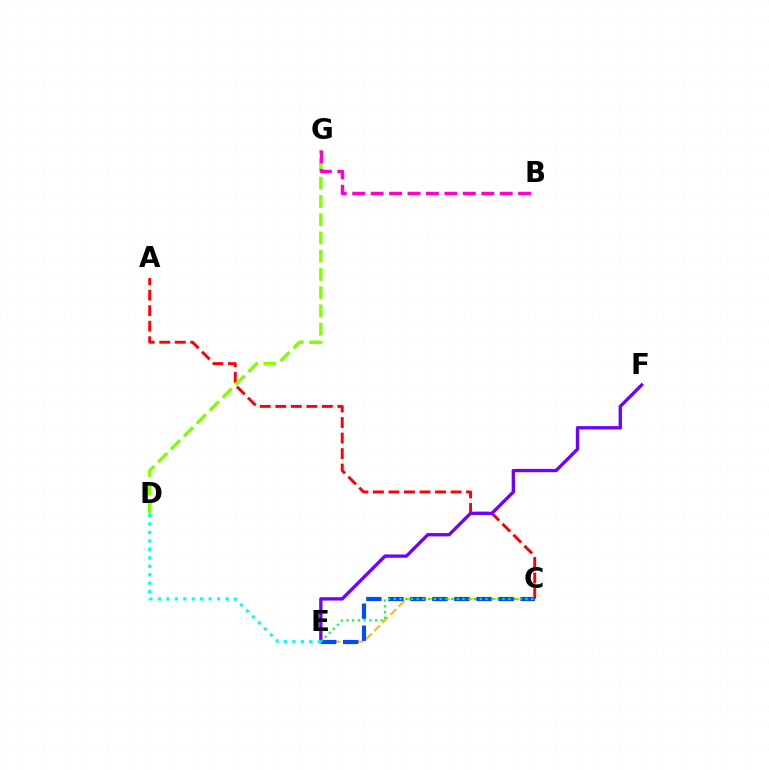{('A', 'C'): [{'color': '#ff0000', 'line_style': 'dashed', 'thickness': 2.11}], ('C', 'E'): [{'color': '#ffbd00', 'line_style': 'dashed', 'thickness': 1.57}, {'color': '#004bff', 'line_style': 'dashed', 'thickness': 2.99}, {'color': '#00ff39', 'line_style': 'dotted', 'thickness': 1.56}], ('D', 'G'): [{'color': '#84ff00', 'line_style': 'dashed', 'thickness': 2.48}], ('E', 'F'): [{'color': '#7200ff', 'line_style': 'solid', 'thickness': 2.39}], ('D', 'E'): [{'color': '#00fff6', 'line_style': 'dotted', 'thickness': 2.3}], ('B', 'G'): [{'color': '#ff00cf', 'line_style': 'dashed', 'thickness': 2.5}]}